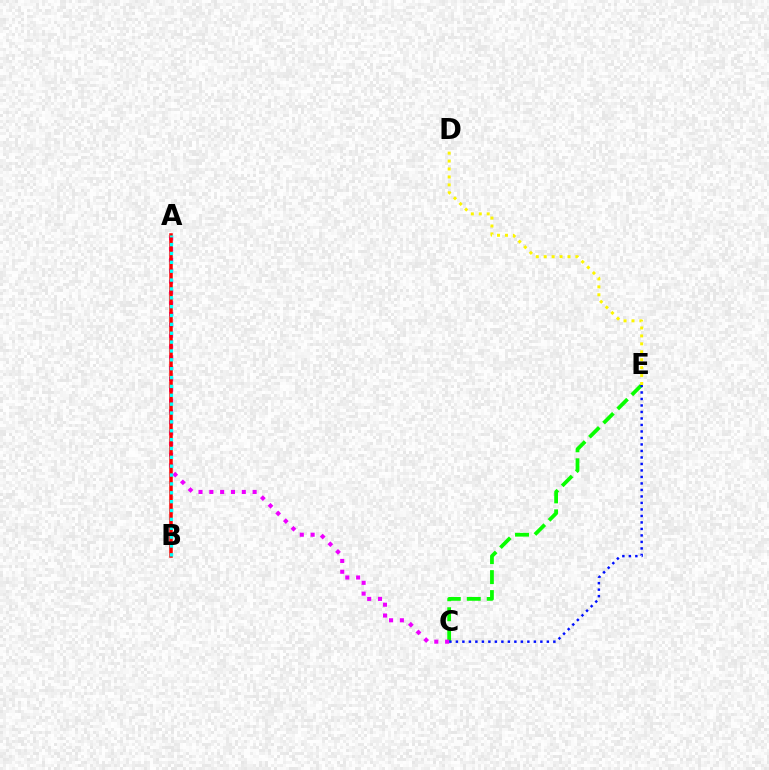{('C', 'E'): [{'color': '#08ff00', 'line_style': 'dashed', 'thickness': 2.71}, {'color': '#0010ff', 'line_style': 'dotted', 'thickness': 1.77}], ('A', 'C'): [{'color': '#ee00ff', 'line_style': 'dotted', 'thickness': 2.94}], ('A', 'B'): [{'color': '#ff0000', 'line_style': 'solid', 'thickness': 2.54}, {'color': '#00fff6', 'line_style': 'dotted', 'thickness': 2.41}], ('D', 'E'): [{'color': '#fcf500', 'line_style': 'dotted', 'thickness': 2.15}]}